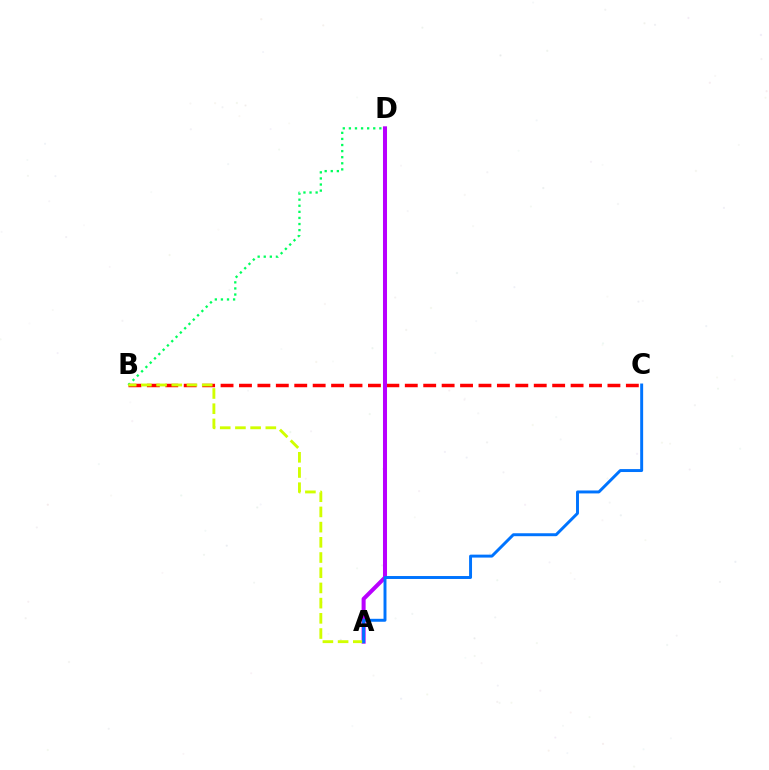{('B', 'C'): [{'color': '#ff0000', 'line_style': 'dashed', 'thickness': 2.5}], ('B', 'D'): [{'color': '#00ff5c', 'line_style': 'dotted', 'thickness': 1.65}], ('A', 'D'): [{'color': '#b900ff', 'line_style': 'solid', 'thickness': 2.9}], ('A', 'B'): [{'color': '#d1ff00', 'line_style': 'dashed', 'thickness': 2.07}], ('A', 'C'): [{'color': '#0074ff', 'line_style': 'solid', 'thickness': 2.12}]}